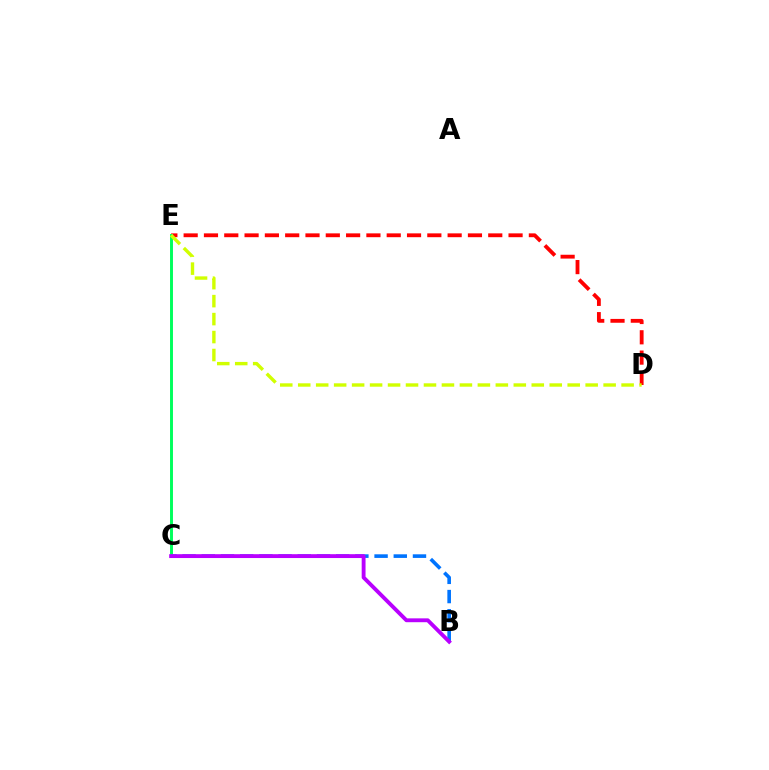{('D', 'E'): [{'color': '#ff0000', 'line_style': 'dashed', 'thickness': 2.76}, {'color': '#d1ff00', 'line_style': 'dashed', 'thickness': 2.44}], ('C', 'E'): [{'color': '#00ff5c', 'line_style': 'solid', 'thickness': 2.11}], ('B', 'C'): [{'color': '#0074ff', 'line_style': 'dashed', 'thickness': 2.61}, {'color': '#b900ff', 'line_style': 'solid', 'thickness': 2.78}]}